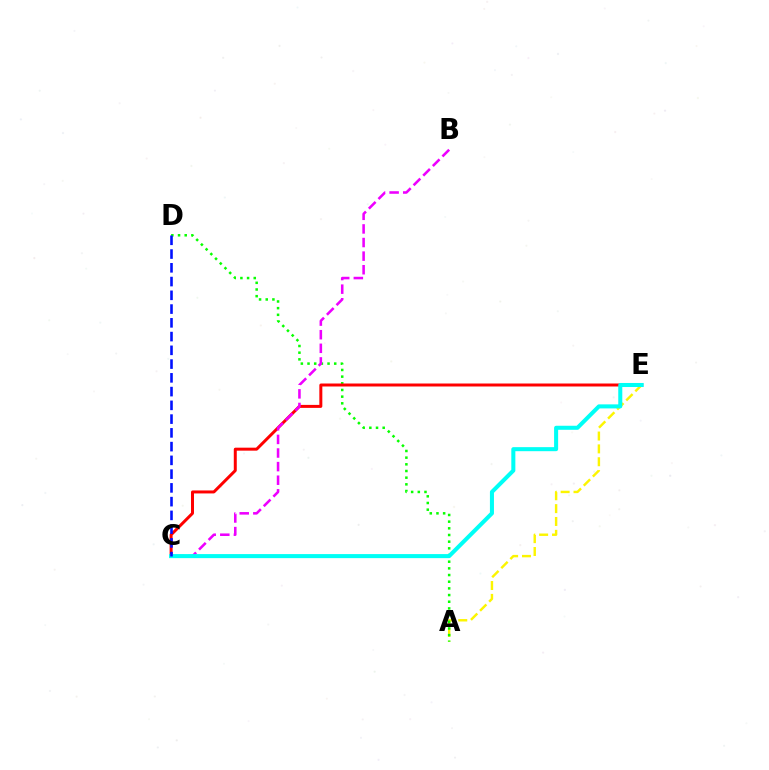{('A', 'E'): [{'color': '#fcf500', 'line_style': 'dashed', 'thickness': 1.75}], ('A', 'D'): [{'color': '#08ff00', 'line_style': 'dotted', 'thickness': 1.81}], ('C', 'E'): [{'color': '#ff0000', 'line_style': 'solid', 'thickness': 2.15}, {'color': '#00fff6', 'line_style': 'solid', 'thickness': 2.91}], ('B', 'C'): [{'color': '#ee00ff', 'line_style': 'dashed', 'thickness': 1.85}], ('C', 'D'): [{'color': '#0010ff', 'line_style': 'dashed', 'thickness': 1.87}]}